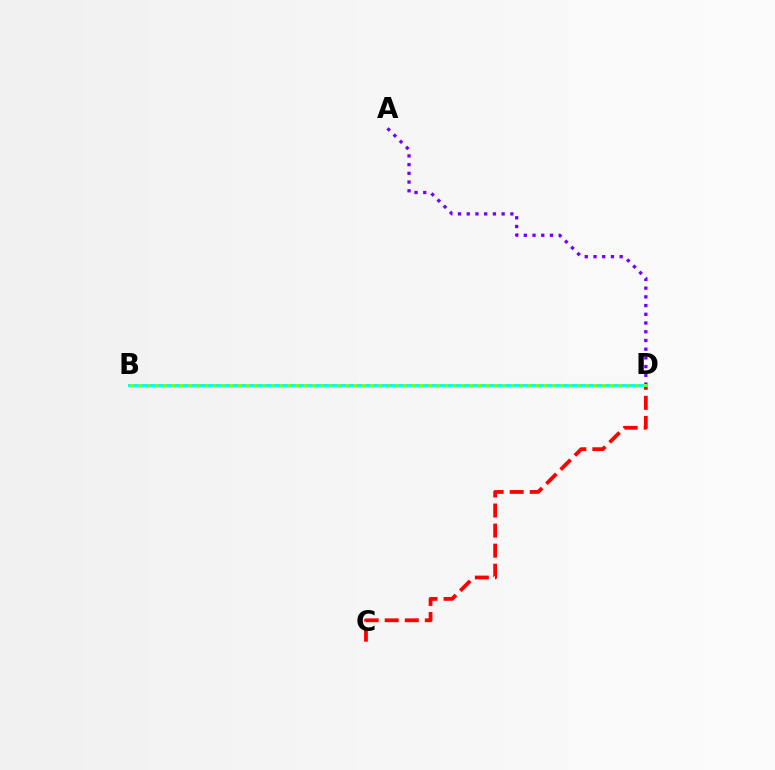{('C', 'D'): [{'color': '#ff0000', 'line_style': 'dashed', 'thickness': 2.73}], ('A', 'D'): [{'color': '#7200ff', 'line_style': 'dotted', 'thickness': 2.37}], ('B', 'D'): [{'color': '#00fff6', 'line_style': 'solid', 'thickness': 2.12}, {'color': '#84ff00', 'line_style': 'dotted', 'thickness': 2.25}]}